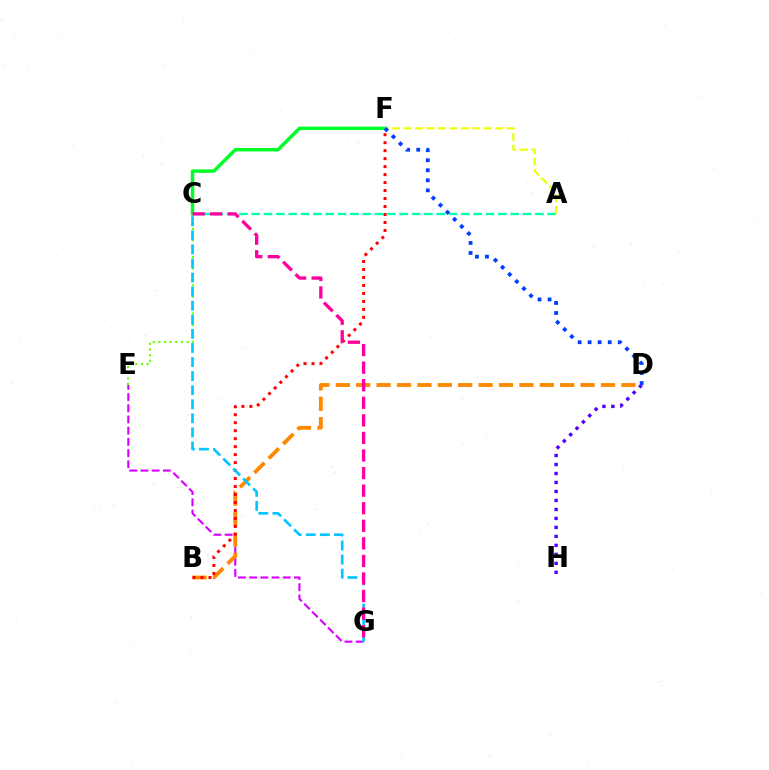{('E', 'G'): [{'color': '#d600ff', 'line_style': 'dashed', 'thickness': 1.52}], ('D', 'H'): [{'color': '#4f00ff', 'line_style': 'dotted', 'thickness': 2.44}], ('B', 'D'): [{'color': '#ff8800', 'line_style': 'dashed', 'thickness': 2.77}], ('B', 'F'): [{'color': '#ff0000', 'line_style': 'dotted', 'thickness': 2.17}], ('C', 'F'): [{'color': '#00ff27', 'line_style': 'solid', 'thickness': 2.47}], ('C', 'E'): [{'color': '#66ff00', 'line_style': 'dotted', 'thickness': 1.53}], ('A', 'C'): [{'color': '#00ffaf', 'line_style': 'dashed', 'thickness': 1.68}], ('C', 'G'): [{'color': '#00c7ff', 'line_style': 'dashed', 'thickness': 1.91}, {'color': '#ff00a0', 'line_style': 'dashed', 'thickness': 2.39}], ('A', 'F'): [{'color': '#eeff00', 'line_style': 'dashed', 'thickness': 1.56}], ('D', 'F'): [{'color': '#003fff', 'line_style': 'dotted', 'thickness': 2.73}]}